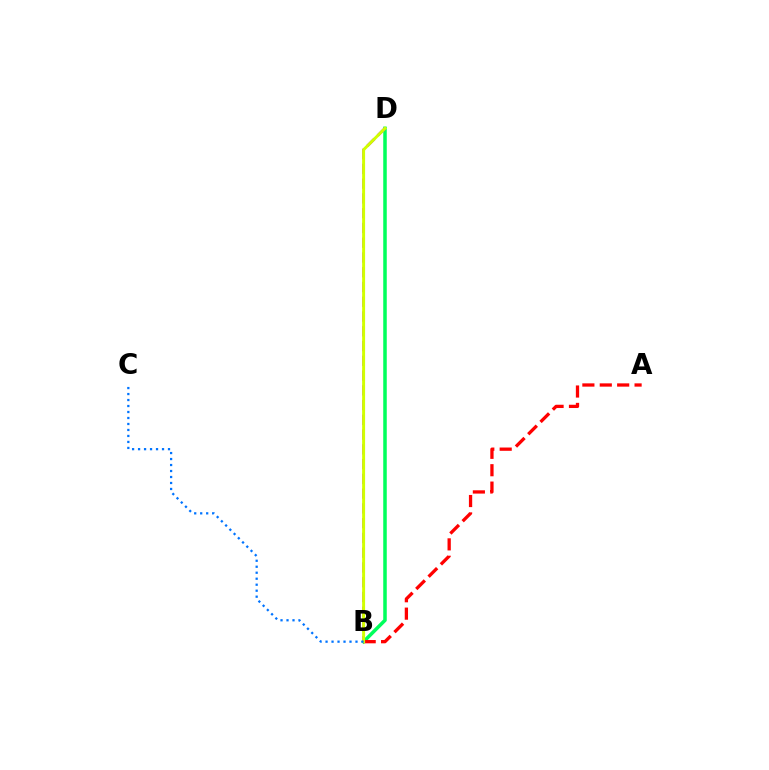{('B', 'D'): [{'color': '#00ff5c', 'line_style': 'solid', 'thickness': 2.54}, {'color': '#b900ff', 'line_style': 'dashed', 'thickness': 2.01}, {'color': '#d1ff00', 'line_style': 'solid', 'thickness': 2.12}], ('A', 'B'): [{'color': '#ff0000', 'line_style': 'dashed', 'thickness': 2.36}], ('B', 'C'): [{'color': '#0074ff', 'line_style': 'dotted', 'thickness': 1.63}]}